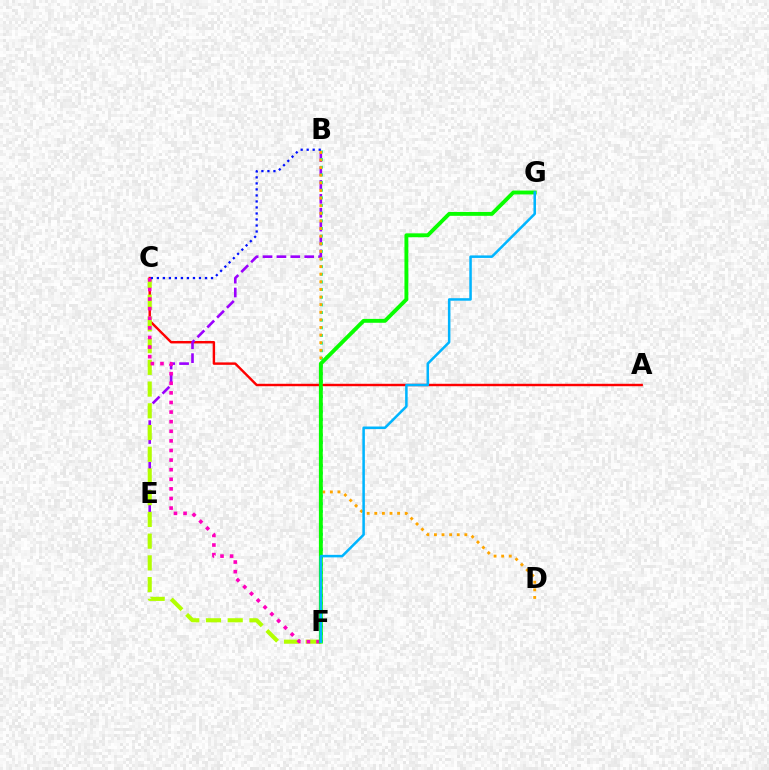{('A', 'C'): [{'color': '#ff0000', 'line_style': 'solid', 'thickness': 1.75}], ('B', 'E'): [{'color': '#9b00ff', 'line_style': 'dashed', 'thickness': 1.89}], ('B', 'F'): [{'color': '#00ff9d', 'line_style': 'dotted', 'thickness': 2.08}], ('B', 'D'): [{'color': '#ffa500', 'line_style': 'dotted', 'thickness': 2.07}], ('C', 'F'): [{'color': '#b3ff00', 'line_style': 'dashed', 'thickness': 2.95}, {'color': '#ff00bd', 'line_style': 'dotted', 'thickness': 2.61}], ('F', 'G'): [{'color': '#08ff00', 'line_style': 'solid', 'thickness': 2.79}, {'color': '#00b5ff', 'line_style': 'solid', 'thickness': 1.82}], ('B', 'C'): [{'color': '#0010ff', 'line_style': 'dotted', 'thickness': 1.63}]}